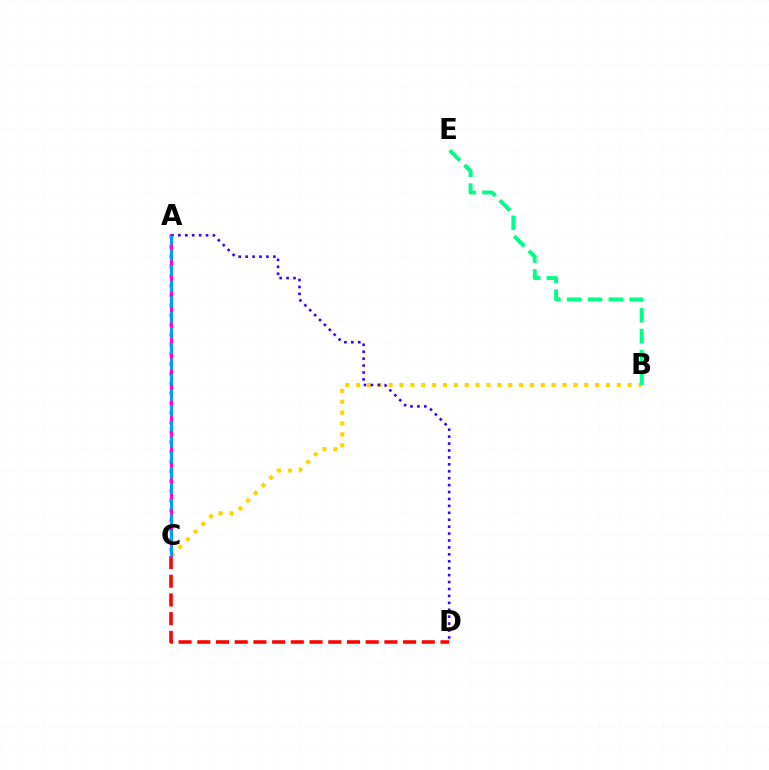{('A', 'C'): [{'color': '#4fff00', 'line_style': 'dotted', 'thickness': 2.66}, {'color': '#ff00ed', 'line_style': 'solid', 'thickness': 2.24}, {'color': '#009eff', 'line_style': 'dashed', 'thickness': 2.12}], ('C', 'D'): [{'color': '#ff0000', 'line_style': 'dashed', 'thickness': 2.54}], ('B', 'C'): [{'color': '#ffd500', 'line_style': 'dotted', 'thickness': 2.95}], ('A', 'D'): [{'color': '#3700ff', 'line_style': 'dotted', 'thickness': 1.88}], ('B', 'E'): [{'color': '#00ff86', 'line_style': 'dashed', 'thickness': 2.83}]}